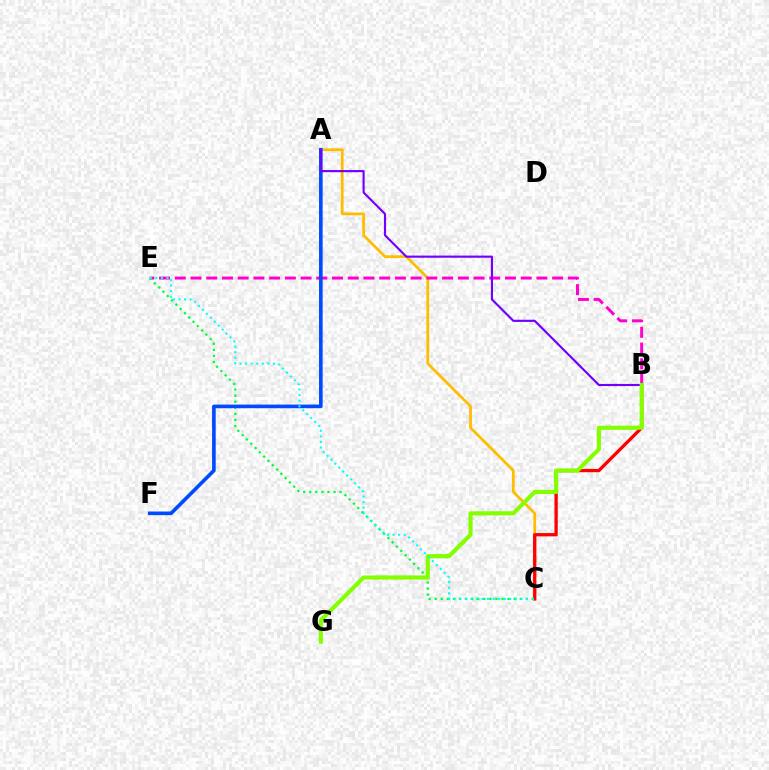{('A', 'C'): [{'color': '#ffbd00', 'line_style': 'solid', 'thickness': 1.98}], ('B', 'C'): [{'color': '#ff0000', 'line_style': 'solid', 'thickness': 2.37}], ('B', 'E'): [{'color': '#ff00cf', 'line_style': 'dashed', 'thickness': 2.14}], ('C', 'E'): [{'color': '#00ff39', 'line_style': 'dotted', 'thickness': 1.65}, {'color': '#00fff6', 'line_style': 'dotted', 'thickness': 1.51}], ('A', 'F'): [{'color': '#004bff', 'line_style': 'solid', 'thickness': 2.61}], ('A', 'B'): [{'color': '#7200ff', 'line_style': 'solid', 'thickness': 1.54}], ('B', 'G'): [{'color': '#84ff00', 'line_style': 'solid', 'thickness': 2.98}]}